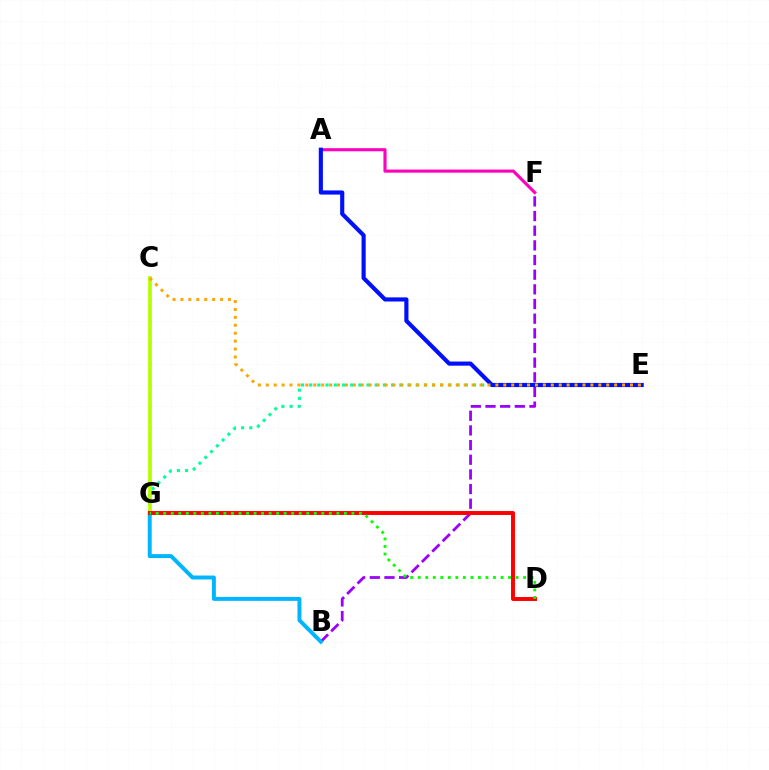{('B', 'F'): [{'color': '#9b00ff', 'line_style': 'dashed', 'thickness': 1.99}], ('E', 'G'): [{'color': '#00ff9d', 'line_style': 'dotted', 'thickness': 2.23}], ('C', 'G'): [{'color': '#b3ff00', 'line_style': 'solid', 'thickness': 2.7}], ('A', 'F'): [{'color': '#ff00bd', 'line_style': 'solid', 'thickness': 2.24}], ('B', 'G'): [{'color': '#00b5ff', 'line_style': 'solid', 'thickness': 2.84}], ('D', 'G'): [{'color': '#ff0000', 'line_style': 'solid', 'thickness': 2.84}, {'color': '#08ff00', 'line_style': 'dotted', 'thickness': 2.05}], ('A', 'E'): [{'color': '#0010ff', 'line_style': 'solid', 'thickness': 2.98}], ('C', 'E'): [{'color': '#ffa500', 'line_style': 'dotted', 'thickness': 2.15}]}